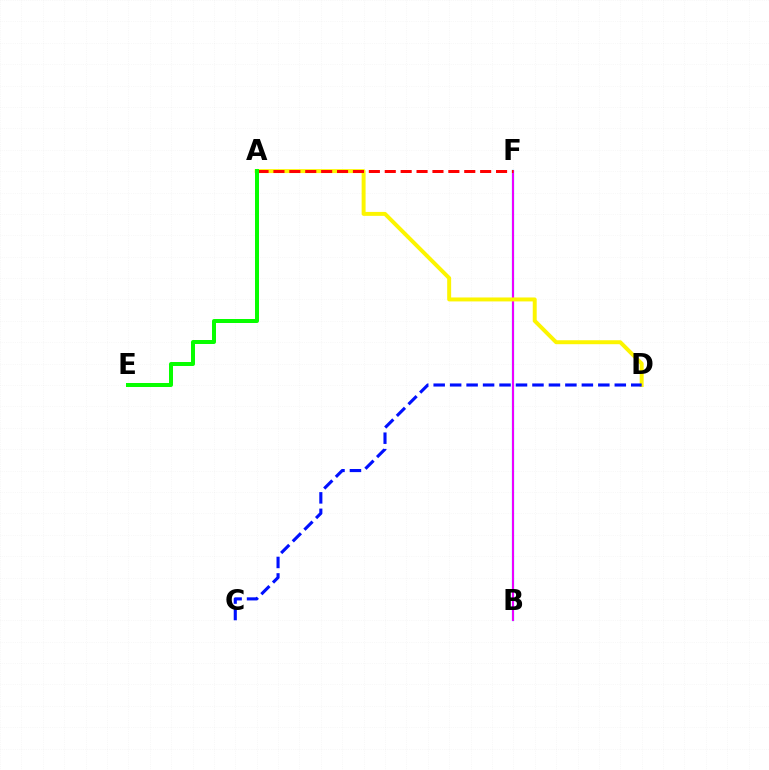{('B', 'F'): [{'color': '#00fff6', 'line_style': 'solid', 'thickness': 1.59}, {'color': '#ee00ff', 'line_style': 'solid', 'thickness': 1.5}], ('A', 'D'): [{'color': '#fcf500', 'line_style': 'solid', 'thickness': 2.84}], ('A', 'F'): [{'color': '#ff0000', 'line_style': 'dashed', 'thickness': 2.16}], ('A', 'E'): [{'color': '#08ff00', 'line_style': 'solid', 'thickness': 2.87}], ('C', 'D'): [{'color': '#0010ff', 'line_style': 'dashed', 'thickness': 2.24}]}